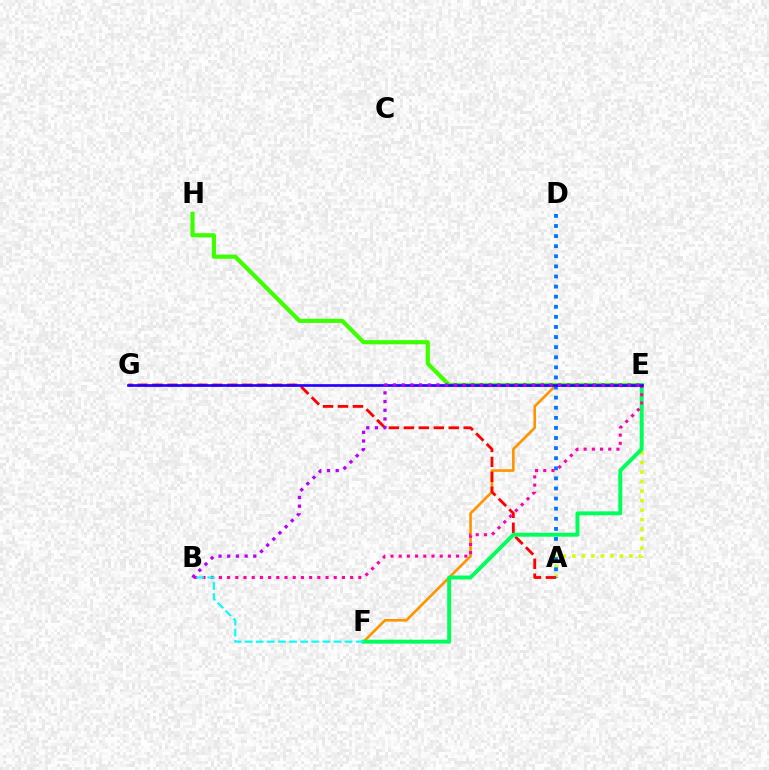{('E', 'F'): [{'color': '#ff9400', 'line_style': 'solid', 'thickness': 1.9}, {'color': '#00ff5c', 'line_style': 'solid', 'thickness': 2.83}], ('A', 'E'): [{'color': '#d1ff00', 'line_style': 'dotted', 'thickness': 2.58}], ('E', 'H'): [{'color': '#3dff00', 'line_style': 'solid', 'thickness': 3.0}], ('A', 'G'): [{'color': '#ff0000', 'line_style': 'dashed', 'thickness': 2.03}], ('B', 'E'): [{'color': '#ff00ac', 'line_style': 'dotted', 'thickness': 2.23}, {'color': '#b900ff', 'line_style': 'dotted', 'thickness': 2.36}], ('B', 'F'): [{'color': '#00fff6', 'line_style': 'dashed', 'thickness': 1.51}], ('A', 'D'): [{'color': '#0074ff', 'line_style': 'dotted', 'thickness': 2.74}], ('E', 'G'): [{'color': '#2500ff', 'line_style': 'solid', 'thickness': 1.93}]}